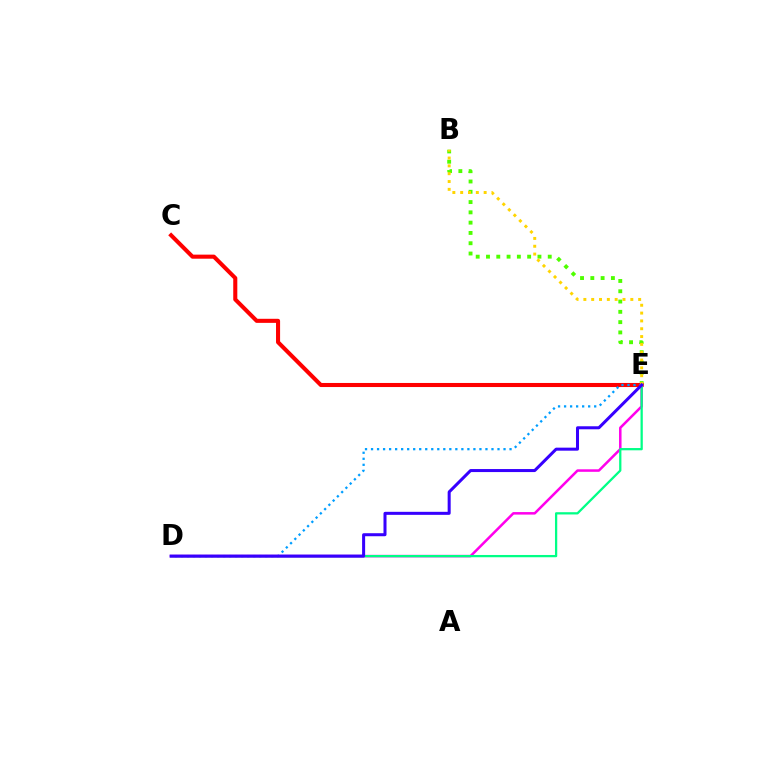{('B', 'E'): [{'color': '#4fff00', 'line_style': 'dotted', 'thickness': 2.8}, {'color': '#ffd500', 'line_style': 'dotted', 'thickness': 2.13}], ('C', 'E'): [{'color': '#ff0000', 'line_style': 'solid', 'thickness': 2.93}], ('D', 'E'): [{'color': '#009eff', 'line_style': 'dotted', 'thickness': 1.64}, {'color': '#ff00ed', 'line_style': 'solid', 'thickness': 1.81}, {'color': '#00ff86', 'line_style': 'solid', 'thickness': 1.63}, {'color': '#3700ff', 'line_style': 'solid', 'thickness': 2.18}]}